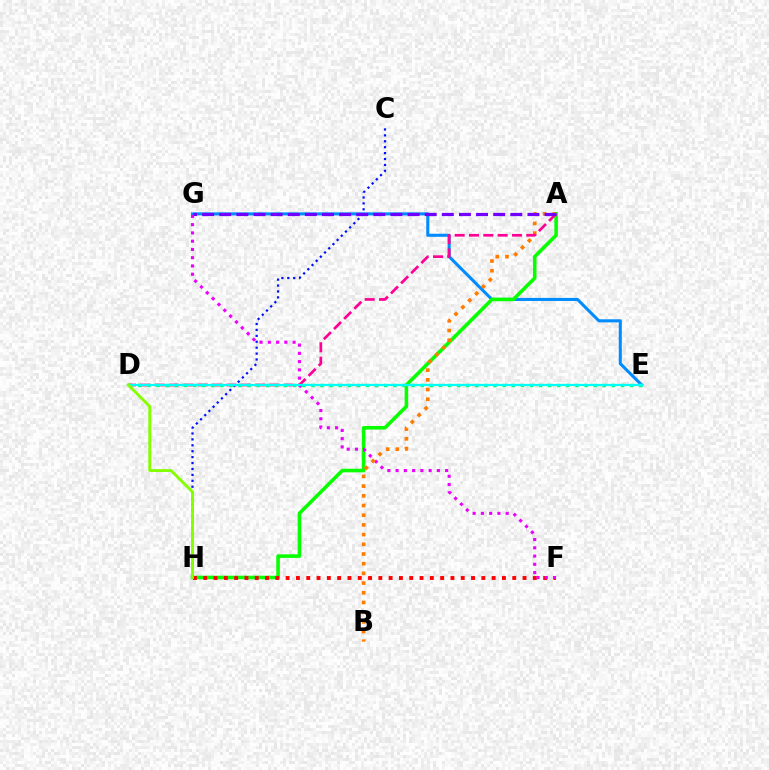{('E', 'G'): [{'color': '#008cff', 'line_style': 'solid', 'thickness': 2.2}], ('C', 'H'): [{'color': '#0010ff', 'line_style': 'dotted', 'thickness': 1.61}], ('A', 'H'): [{'color': '#08ff00', 'line_style': 'solid', 'thickness': 2.57}], ('F', 'H'): [{'color': '#ff0000', 'line_style': 'dotted', 'thickness': 2.8}], ('D', 'E'): [{'color': '#fcf500', 'line_style': 'dotted', 'thickness': 1.52}, {'color': '#00ff74', 'line_style': 'dotted', 'thickness': 2.47}, {'color': '#00fff6', 'line_style': 'solid', 'thickness': 1.59}], ('F', 'G'): [{'color': '#ee00ff', 'line_style': 'dotted', 'thickness': 2.24}], ('A', 'B'): [{'color': '#ff7c00', 'line_style': 'dotted', 'thickness': 2.63}], ('A', 'D'): [{'color': '#ff0094', 'line_style': 'dashed', 'thickness': 1.95}], ('A', 'G'): [{'color': '#7200ff', 'line_style': 'dashed', 'thickness': 2.33}], ('D', 'H'): [{'color': '#84ff00', 'line_style': 'solid', 'thickness': 2.06}]}